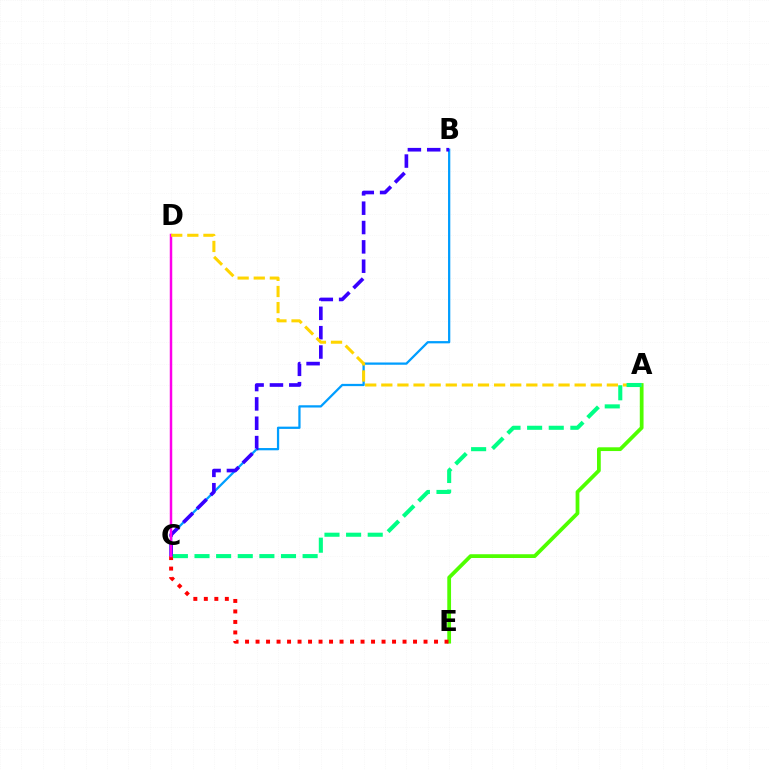{('A', 'E'): [{'color': '#4fff00', 'line_style': 'solid', 'thickness': 2.71}], ('B', 'C'): [{'color': '#009eff', 'line_style': 'solid', 'thickness': 1.63}, {'color': '#3700ff', 'line_style': 'dashed', 'thickness': 2.63}], ('C', 'E'): [{'color': '#ff0000', 'line_style': 'dotted', 'thickness': 2.85}], ('C', 'D'): [{'color': '#ff00ed', 'line_style': 'solid', 'thickness': 1.78}], ('A', 'D'): [{'color': '#ffd500', 'line_style': 'dashed', 'thickness': 2.19}], ('A', 'C'): [{'color': '#00ff86', 'line_style': 'dashed', 'thickness': 2.94}]}